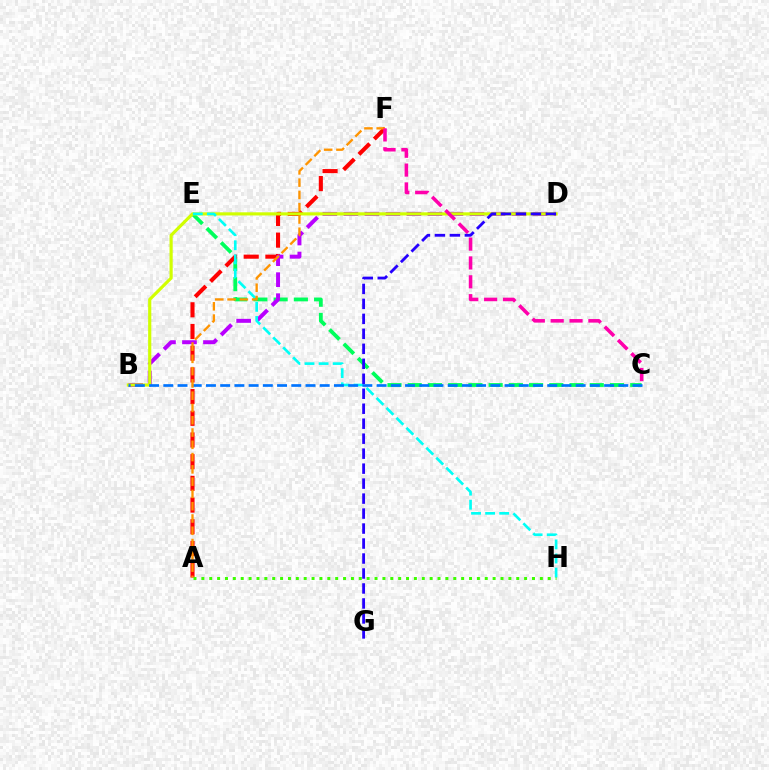{('C', 'E'): [{'color': '#00ff5c', 'line_style': 'dashed', 'thickness': 2.75}], ('A', 'F'): [{'color': '#ff0000', 'line_style': 'dashed', 'thickness': 2.95}, {'color': '#ff9400', 'line_style': 'dashed', 'thickness': 1.67}], ('B', 'D'): [{'color': '#b900ff', 'line_style': 'dashed', 'thickness': 2.85}, {'color': '#d1ff00', 'line_style': 'solid', 'thickness': 2.28}], ('E', 'H'): [{'color': '#00fff6', 'line_style': 'dashed', 'thickness': 1.91}], ('B', 'C'): [{'color': '#0074ff', 'line_style': 'dashed', 'thickness': 1.93}], ('C', 'F'): [{'color': '#ff00ac', 'line_style': 'dashed', 'thickness': 2.56}], ('D', 'G'): [{'color': '#2500ff', 'line_style': 'dashed', 'thickness': 2.03}], ('A', 'H'): [{'color': '#3dff00', 'line_style': 'dotted', 'thickness': 2.14}]}